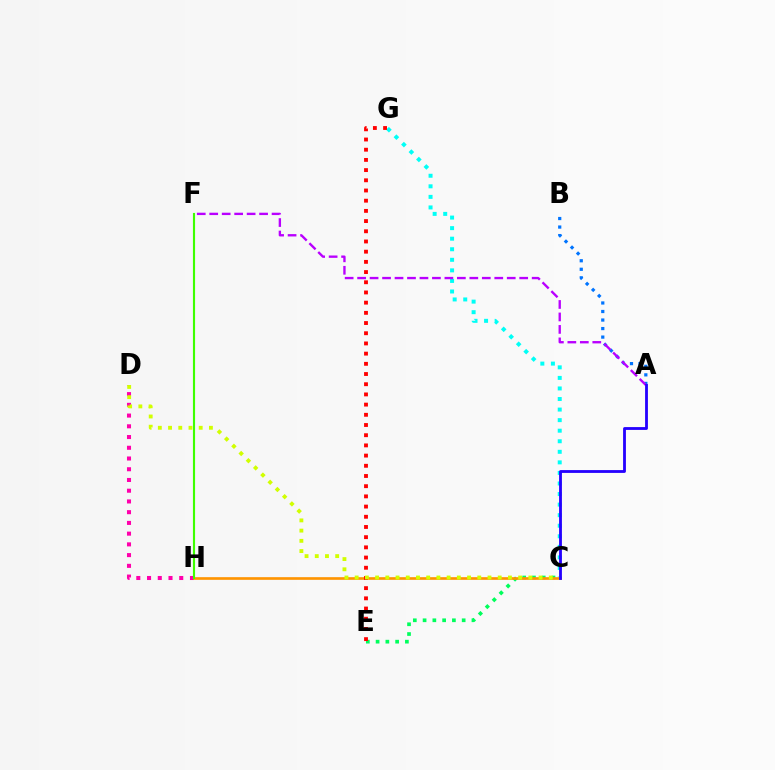{('C', 'G'): [{'color': '#00fff6', 'line_style': 'dotted', 'thickness': 2.87}], ('C', 'E'): [{'color': '#00ff5c', 'line_style': 'dotted', 'thickness': 2.65}], ('D', 'H'): [{'color': '#ff00ac', 'line_style': 'dotted', 'thickness': 2.92}], ('C', 'H'): [{'color': '#ff9400', 'line_style': 'solid', 'thickness': 1.91}], ('A', 'B'): [{'color': '#0074ff', 'line_style': 'dotted', 'thickness': 2.32}], ('E', 'G'): [{'color': '#ff0000', 'line_style': 'dotted', 'thickness': 2.77}], ('F', 'H'): [{'color': '#3dff00', 'line_style': 'solid', 'thickness': 1.53}], ('C', 'D'): [{'color': '#d1ff00', 'line_style': 'dotted', 'thickness': 2.78}], ('A', 'F'): [{'color': '#b900ff', 'line_style': 'dashed', 'thickness': 1.69}], ('A', 'C'): [{'color': '#2500ff', 'line_style': 'solid', 'thickness': 2.03}]}